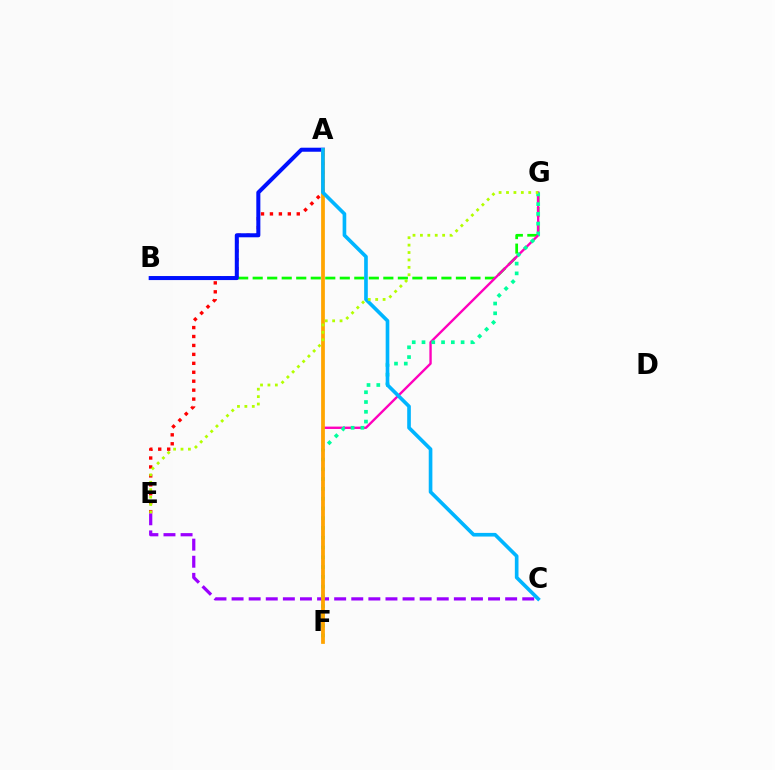{('A', 'E'): [{'color': '#ff0000', 'line_style': 'dotted', 'thickness': 2.43}], ('B', 'G'): [{'color': '#08ff00', 'line_style': 'dashed', 'thickness': 1.97}], ('C', 'E'): [{'color': '#9b00ff', 'line_style': 'dashed', 'thickness': 2.32}], ('A', 'B'): [{'color': '#0010ff', 'line_style': 'solid', 'thickness': 2.9}], ('F', 'G'): [{'color': '#ff00bd', 'line_style': 'solid', 'thickness': 1.7}, {'color': '#00ff9d', 'line_style': 'dotted', 'thickness': 2.66}], ('A', 'F'): [{'color': '#ffa500', 'line_style': 'solid', 'thickness': 2.7}], ('A', 'C'): [{'color': '#00b5ff', 'line_style': 'solid', 'thickness': 2.63}], ('E', 'G'): [{'color': '#b3ff00', 'line_style': 'dotted', 'thickness': 2.01}]}